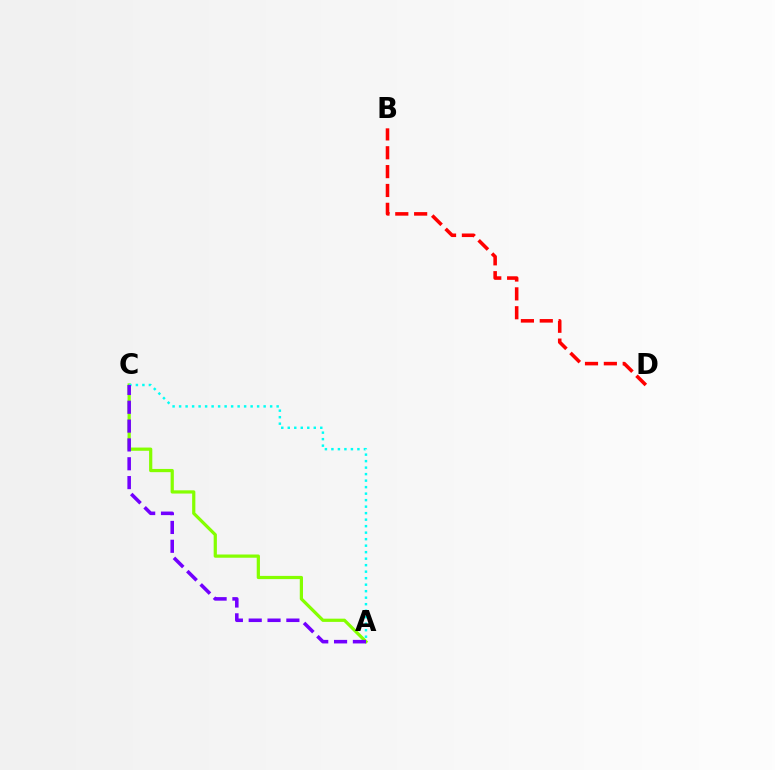{('B', 'D'): [{'color': '#ff0000', 'line_style': 'dashed', 'thickness': 2.56}], ('A', 'C'): [{'color': '#84ff00', 'line_style': 'solid', 'thickness': 2.32}, {'color': '#00fff6', 'line_style': 'dotted', 'thickness': 1.77}, {'color': '#7200ff', 'line_style': 'dashed', 'thickness': 2.56}]}